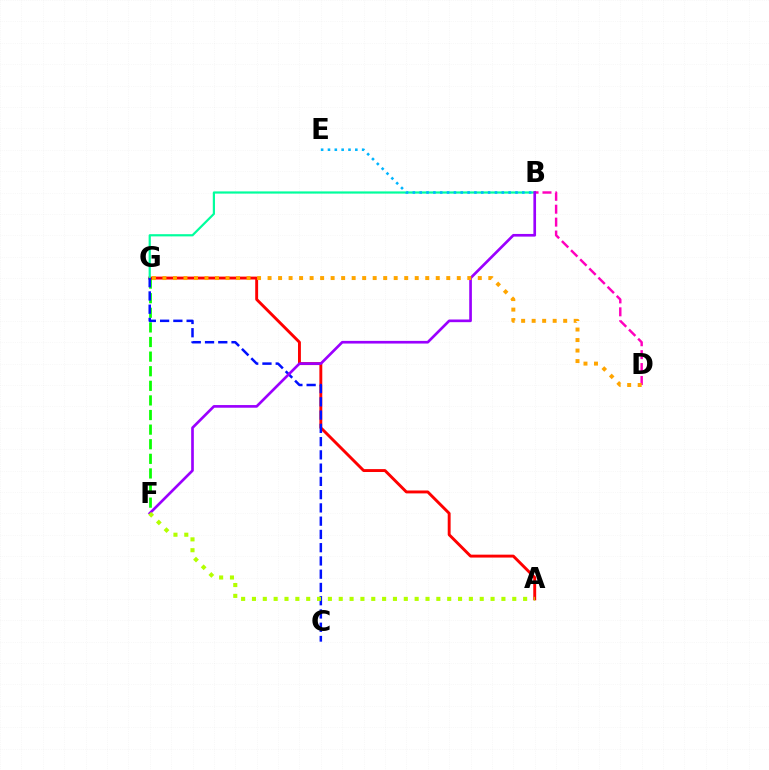{('F', 'G'): [{'color': '#08ff00', 'line_style': 'dashed', 'thickness': 1.98}], ('A', 'G'): [{'color': '#ff0000', 'line_style': 'solid', 'thickness': 2.09}], ('B', 'G'): [{'color': '#00ff9d', 'line_style': 'solid', 'thickness': 1.59}], ('B', 'E'): [{'color': '#00b5ff', 'line_style': 'dotted', 'thickness': 1.86}], ('C', 'G'): [{'color': '#0010ff', 'line_style': 'dashed', 'thickness': 1.8}], ('B', 'D'): [{'color': '#ff00bd', 'line_style': 'dashed', 'thickness': 1.76}], ('B', 'F'): [{'color': '#9b00ff', 'line_style': 'solid', 'thickness': 1.92}], ('A', 'F'): [{'color': '#b3ff00', 'line_style': 'dotted', 'thickness': 2.95}], ('D', 'G'): [{'color': '#ffa500', 'line_style': 'dotted', 'thickness': 2.86}]}